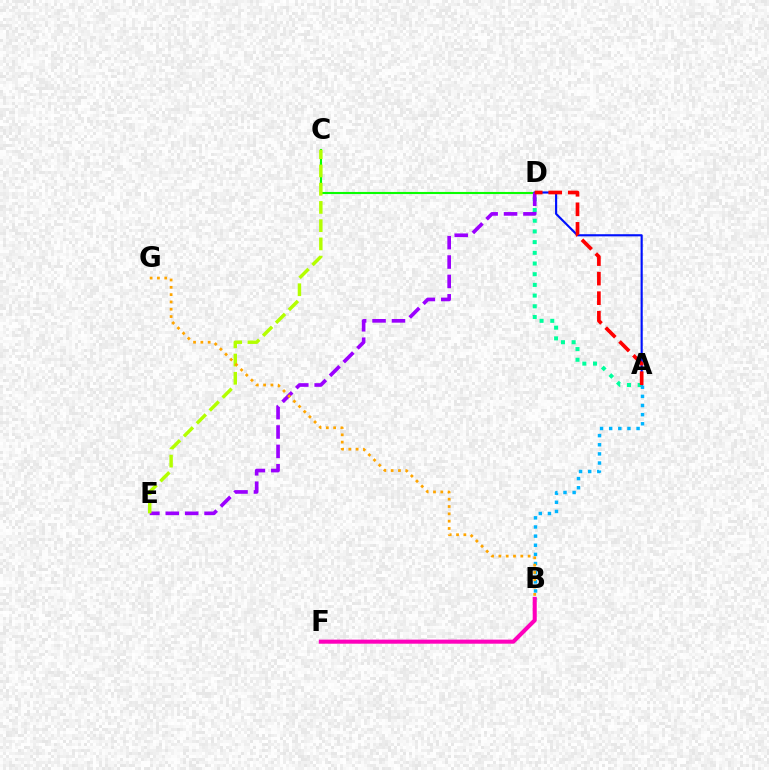{('C', 'D'): [{'color': '#08ff00', 'line_style': 'solid', 'thickness': 1.51}], ('A', 'D'): [{'color': '#0010ff', 'line_style': 'solid', 'thickness': 1.54}, {'color': '#00ff9d', 'line_style': 'dotted', 'thickness': 2.91}, {'color': '#ff0000', 'line_style': 'dashed', 'thickness': 2.65}], ('A', 'B'): [{'color': '#00b5ff', 'line_style': 'dotted', 'thickness': 2.48}], ('D', 'E'): [{'color': '#9b00ff', 'line_style': 'dashed', 'thickness': 2.64}], ('C', 'E'): [{'color': '#b3ff00', 'line_style': 'dashed', 'thickness': 2.48}], ('B', 'G'): [{'color': '#ffa500', 'line_style': 'dotted', 'thickness': 1.99}], ('B', 'F'): [{'color': '#ff00bd', 'line_style': 'solid', 'thickness': 2.92}]}